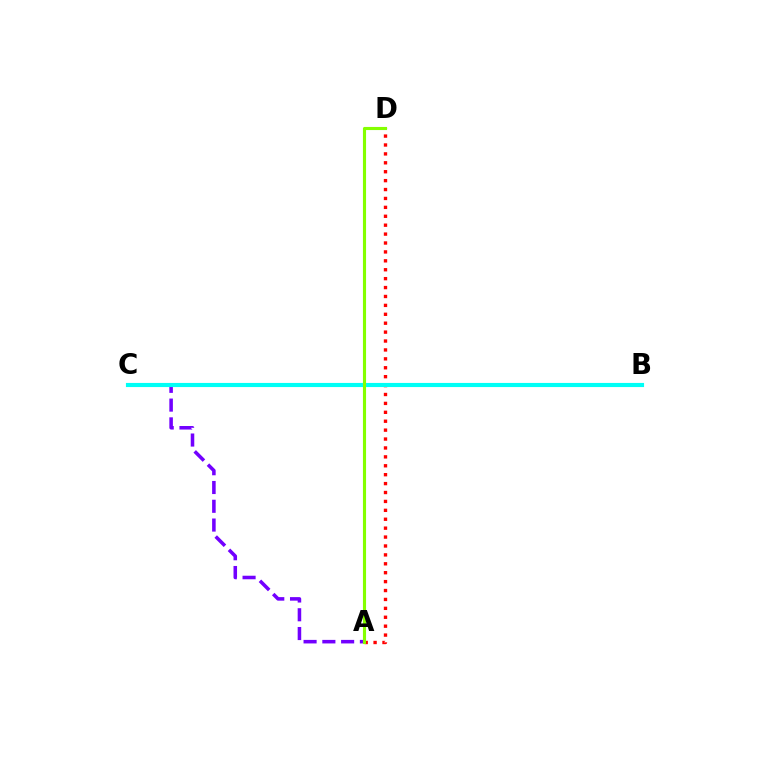{('A', 'D'): [{'color': '#ff0000', 'line_style': 'dotted', 'thickness': 2.42}, {'color': '#84ff00', 'line_style': 'solid', 'thickness': 2.24}], ('A', 'C'): [{'color': '#7200ff', 'line_style': 'dashed', 'thickness': 2.55}], ('B', 'C'): [{'color': '#00fff6', 'line_style': 'solid', 'thickness': 2.98}]}